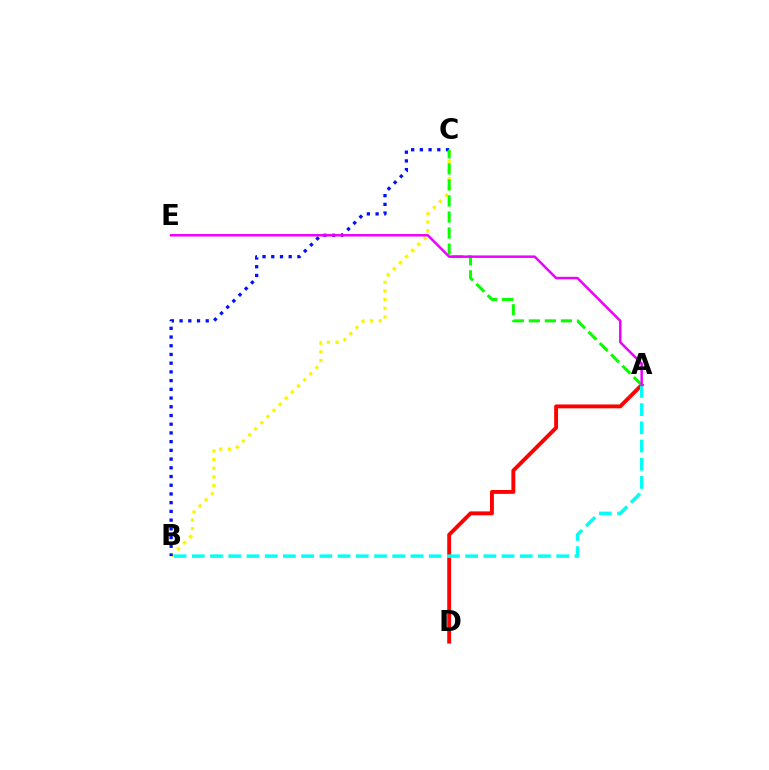{('B', 'C'): [{'color': '#fcf500', 'line_style': 'dotted', 'thickness': 2.35}, {'color': '#0010ff', 'line_style': 'dotted', 'thickness': 2.37}], ('A', 'D'): [{'color': '#ff0000', 'line_style': 'solid', 'thickness': 2.79}], ('A', 'B'): [{'color': '#00fff6', 'line_style': 'dashed', 'thickness': 2.48}], ('A', 'C'): [{'color': '#08ff00', 'line_style': 'dashed', 'thickness': 2.18}], ('A', 'E'): [{'color': '#ee00ff', 'line_style': 'solid', 'thickness': 1.8}]}